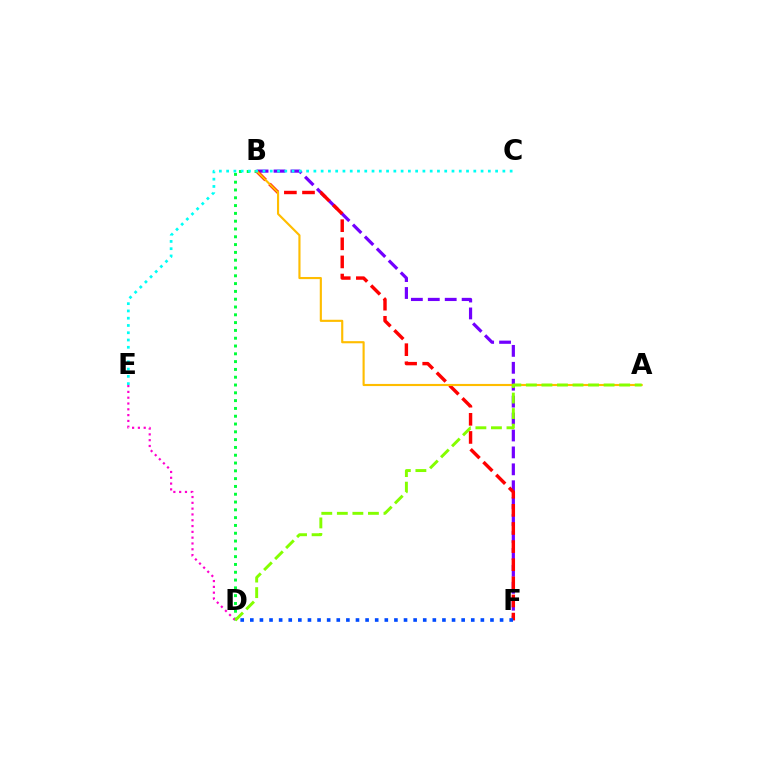{('B', 'D'): [{'color': '#00ff39', 'line_style': 'dotted', 'thickness': 2.12}], ('B', 'F'): [{'color': '#7200ff', 'line_style': 'dashed', 'thickness': 2.3}, {'color': '#ff0000', 'line_style': 'dashed', 'thickness': 2.46}], ('A', 'B'): [{'color': '#ffbd00', 'line_style': 'solid', 'thickness': 1.54}], ('D', 'E'): [{'color': '#ff00cf', 'line_style': 'dotted', 'thickness': 1.58}], ('C', 'E'): [{'color': '#00fff6', 'line_style': 'dotted', 'thickness': 1.98}], ('D', 'F'): [{'color': '#004bff', 'line_style': 'dotted', 'thickness': 2.61}], ('A', 'D'): [{'color': '#84ff00', 'line_style': 'dashed', 'thickness': 2.11}]}